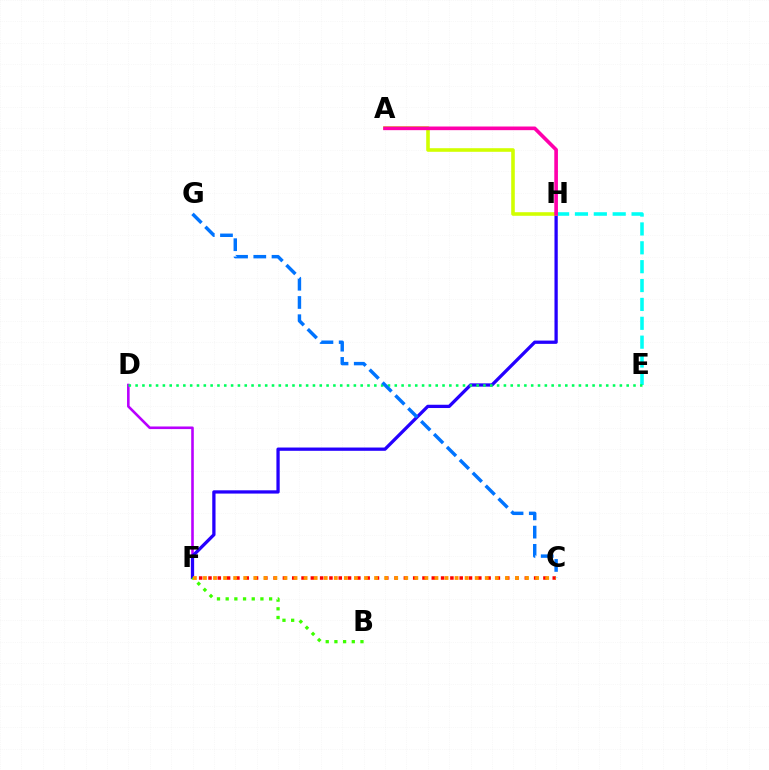{('C', 'F'): [{'color': '#ff0000', 'line_style': 'dotted', 'thickness': 2.53}, {'color': '#ff9400', 'line_style': 'dotted', 'thickness': 2.73}], ('E', 'H'): [{'color': '#00fff6', 'line_style': 'dashed', 'thickness': 2.56}], ('D', 'F'): [{'color': '#b900ff', 'line_style': 'solid', 'thickness': 1.87}], ('F', 'H'): [{'color': '#2500ff', 'line_style': 'solid', 'thickness': 2.36}], ('B', 'F'): [{'color': '#3dff00', 'line_style': 'dotted', 'thickness': 2.36}], ('A', 'H'): [{'color': '#d1ff00', 'line_style': 'solid', 'thickness': 2.59}, {'color': '#ff00ac', 'line_style': 'solid', 'thickness': 2.63}], ('D', 'E'): [{'color': '#00ff5c', 'line_style': 'dotted', 'thickness': 1.85}], ('C', 'G'): [{'color': '#0074ff', 'line_style': 'dashed', 'thickness': 2.48}]}